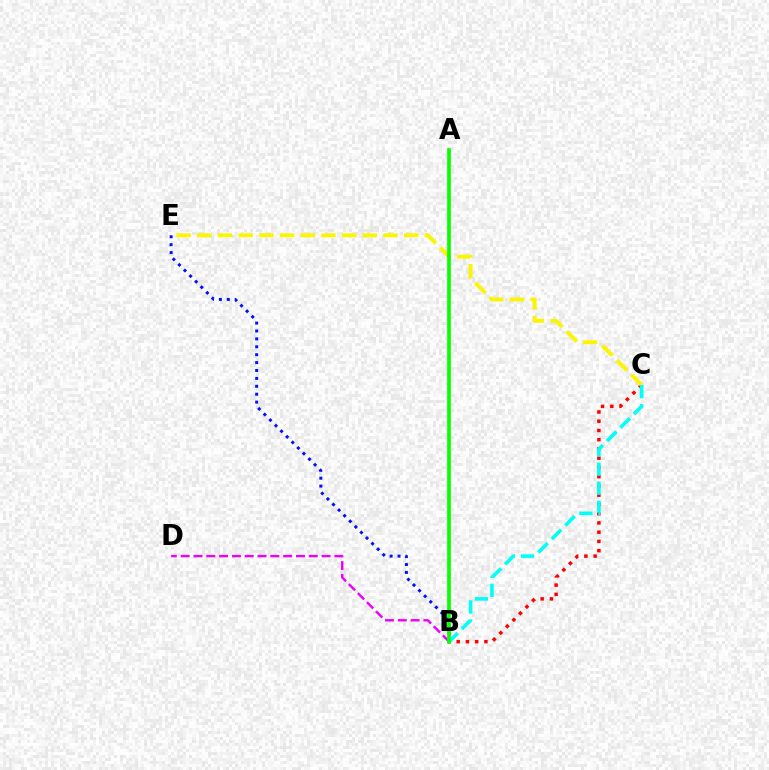{('B', 'C'): [{'color': '#ff0000', 'line_style': 'dotted', 'thickness': 2.51}, {'color': '#00fff6', 'line_style': 'dashed', 'thickness': 2.59}], ('B', 'E'): [{'color': '#0010ff', 'line_style': 'dotted', 'thickness': 2.15}], ('C', 'E'): [{'color': '#fcf500', 'line_style': 'dashed', 'thickness': 2.81}], ('B', 'D'): [{'color': '#ee00ff', 'line_style': 'dashed', 'thickness': 1.74}], ('A', 'B'): [{'color': '#08ff00', 'line_style': 'solid', 'thickness': 2.65}]}